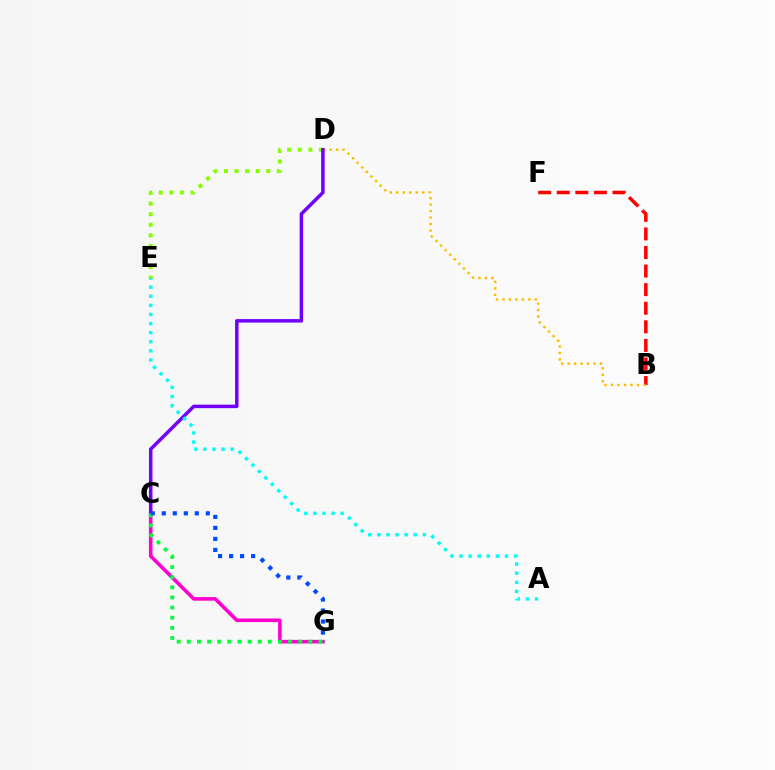{('B', 'F'): [{'color': '#ff0000', 'line_style': 'dashed', 'thickness': 2.52}], ('C', 'G'): [{'color': '#ff00cf', 'line_style': 'solid', 'thickness': 2.59}, {'color': '#00ff39', 'line_style': 'dotted', 'thickness': 2.75}, {'color': '#004bff', 'line_style': 'dotted', 'thickness': 2.99}], ('D', 'E'): [{'color': '#84ff00', 'line_style': 'dotted', 'thickness': 2.87}], ('B', 'D'): [{'color': '#ffbd00', 'line_style': 'dotted', 'thickness': 1.76}], ('C', 'D'): [{'color': '#7200ff', 'line_style': 'solid', 'thickness': 2.52}], ('A', 'E'): [{'color': '#00fff6', 'line_style': 'dotted', 'thickness': 2.47}]}